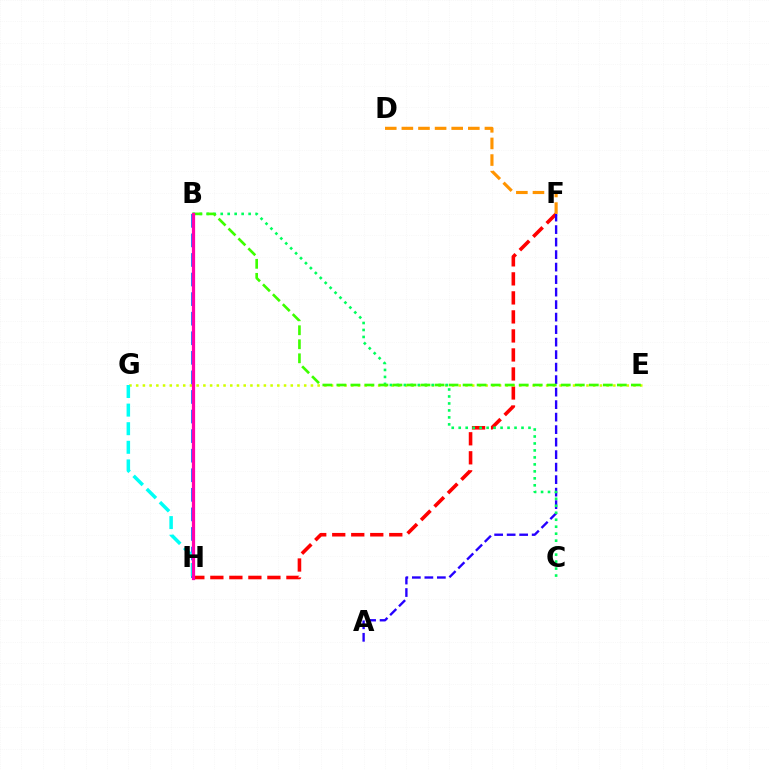{('F', 'H'): [{'color': '#ff0000', 'line_style': 'dashed', 'thickness': 2.58}], ('A', 'F'): [{'color': '#2500ff', 'line_style': 'dashed', 'thickness': 1.7}], ('D', 'F'): [{'color': '#ff9400', 'line_style': 'dashed', 'thickness': 2.26}], ('E', 'G'): [{'color': '#d1ff00', 'line_style': 'dotted', 'thickness': 1.83}], ('B', 'C'): [{'color': '#00ff5c', 'line_style': 'dotted', 'thickness': 1.9}], ('B', 'H'): [{'color': '#b900ff', 'line_style': 'solid', 'thickness': 1.91}, {'color': '#0074ff', 'line_style': 'dashed', 'thickness': 2.66}, {'color': '#ff00ac', 'line_style': 'solid', 'thickness': 2.32}], ('B', 'E'): [{'color': '#3dff00', 'line_style': 'dashed', 'thickness': 1.91}], ('G', 'H'): [{'color': '#00fff6', 'line_style': 'dashed', 'thickness': 2.53}]}